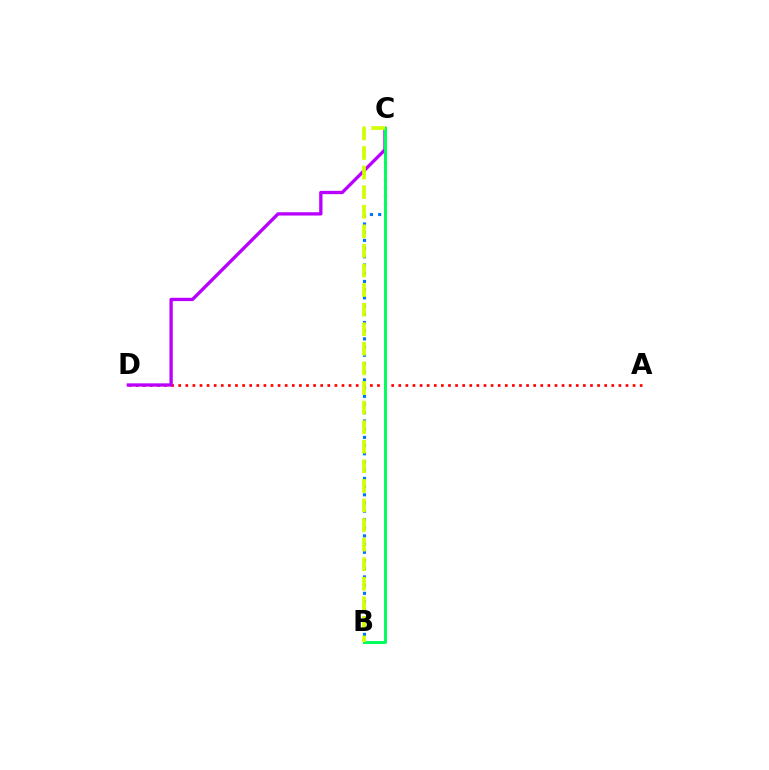{('B', 'C'): [{'color': '#0074ff', 'line_style': 'dotted', 'thickness': 2.23}, {'color': '#00ff5c', 'line_style': 'solid', 'thickness': 2.15}, {'color': '#d1ff00', 'line_style': 'dashed', 'thickness': 2.66}], ('A', 'D'): [{'color': '#ff0000', 'line_style': 'dotted', 'thickness': 1.93}], ('C', 'D'): [{'color': '#b900ff', 'line_style': 'solid', 'thickness': 2.38}]}